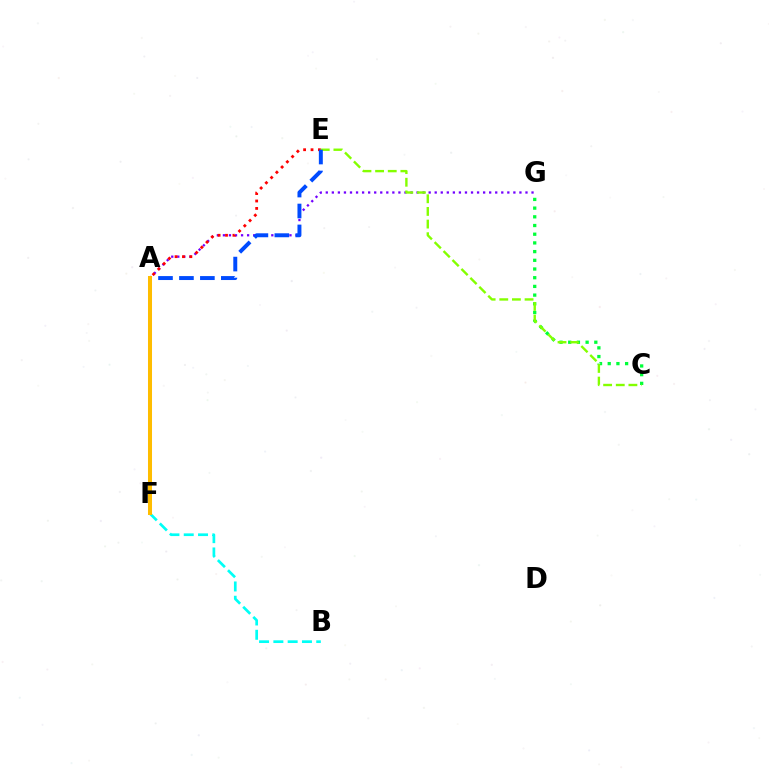{('A', 'G'): [{'color': '#7200ff', 'line_style': 'dotted', 'thickness': 1.64}], ('C', 'G'): [{'color': '#00ff39', 'line_style': 'dotted', 'thickness': 2.36}], ('A', 'F'): [{'color': '#ff00cf', 'line_style': 'dotted', 'thickness': 2.0}, {'color': '#ffbd00', 'line_style': 'solid', 'thickness': 2.9}], ('A', 'E'): [{'color': '#ff0000', 'line_style': 'dotted', 'thickness': 2.01}, {'color': '#004bff', 'line_style': 'dashed', 'thickness': 2.84}], ('B', 'F'): [{'color': '#00fff6', 'line_style': 'dashed', 'thickness': 1.94}], ('C', 'E'): [{'color': '#84ff00', 'line_style': 'dashed', 'thickness': 1.72}]}